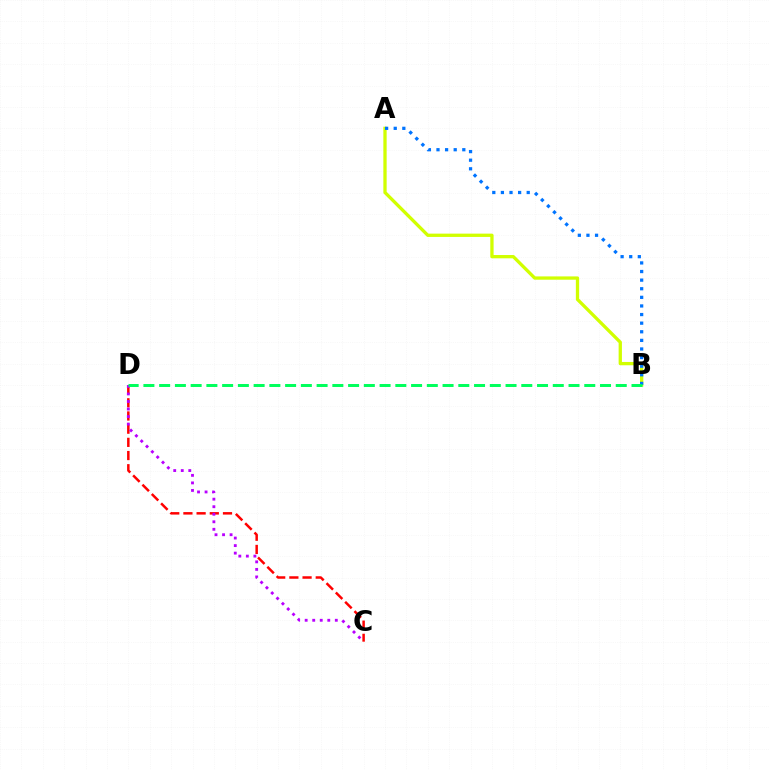{('A', 'B'): [{'color': '#d1ff00', 'line_style': 'solid', 'thickness': 2.38}, {'color': '#0074ff', 'line_style': 'dotted', 'thickness': 2.34}], ('C', 'D'): [{'color': '#ff0000', 'line_style': 'dashed', 'thickness': 1.79}, {'color': '#b900ff', 'line_style': 'dotted', 'thickness': 2.05}], ('B', 'D'): [{'color': '#00ff5c', 'line_style': 'dashed', 'thickness': 2.14}]}